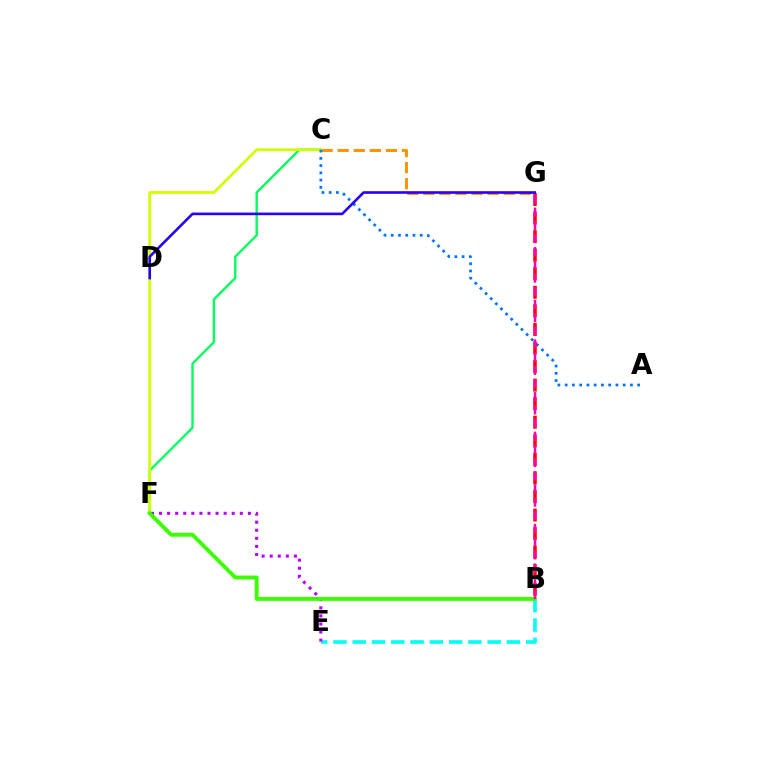{('B', 'E'): [{'color': '#00fff6', 'line_style': 'dashed', 'thickness': 2.62}], ('C', 'G'): [{'color': '#ff9400', 'line_style': 'dashed', 'thickness': 2.18}], ('C', 'F'): [{'color': '#00ff5c', 'line_style': 'solid', 'thickness': 1.7}, {'color': '#d1ff00', 'line_style': 'solid', 'thickness': 2.01}], ('A', 'C'): [{'color': '#0074ff', 'line_style': 'dotted', 'thickness': 1.97}], ('E', 'F'): [{'color': '#b900ff', 'line_style': 'dotted', 'thickness': 2.19}], ('B', 'G'): [{'color': '#ff0000', 'line_style': 'dashed', 'thickness': 2.52}, {'color': '#ff00ac', 'line_style': 'dashed', 'thickness': 1.79}], ('B', 'F'): [{'color': '#3dff00', 'line_style': 'solid', 'thickness': 2.83}], ('D', 'G'): [{'color': '#2500ff', 'line_style': 'solid', 'thickness': 1.88}]}